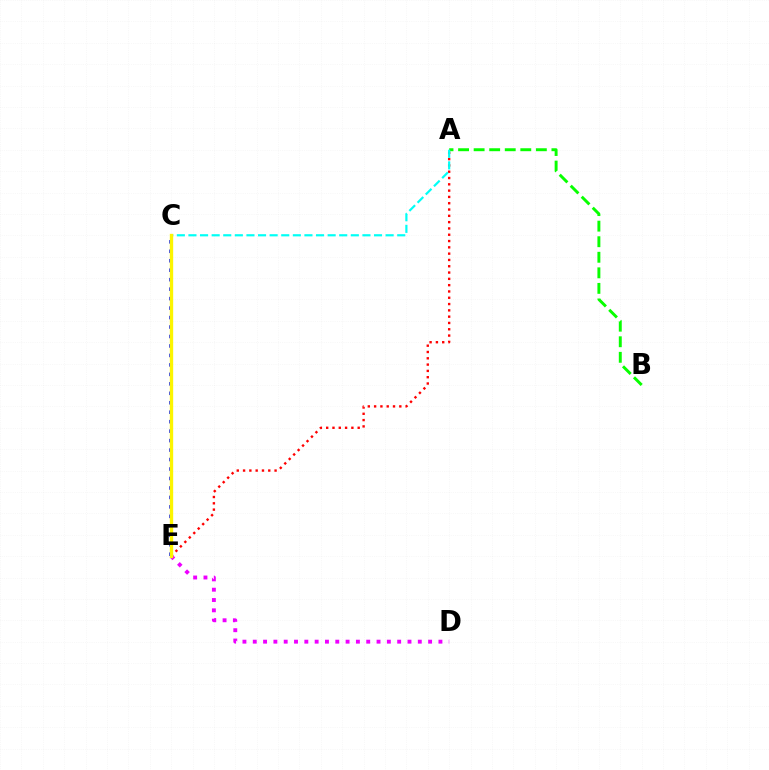{('A', 'E'): [{'color': '#ff0000', 'line_style': 'dotted', 'thickness': 1.71}], ('D', 'E'): [{'color': '#ee00ff', 'line_style': 'dotted', 'thickness': 2.8}], ('C', 'E'): [{'color': '#0010ff', 'line_style': 'dotted', 'thickness': 2.57}, {'color': '#fcf500', 'line_style': 'solid', 'thickness': 2.41}], ('A', 'B'): [{'color': '#08ff00', 'line_style': 'dashed', 'thickness': 2.11}], ('A', 'C'): [{'color': '#00fff6', 'line_style': 'dashed', 'thickness': 1.58}]}